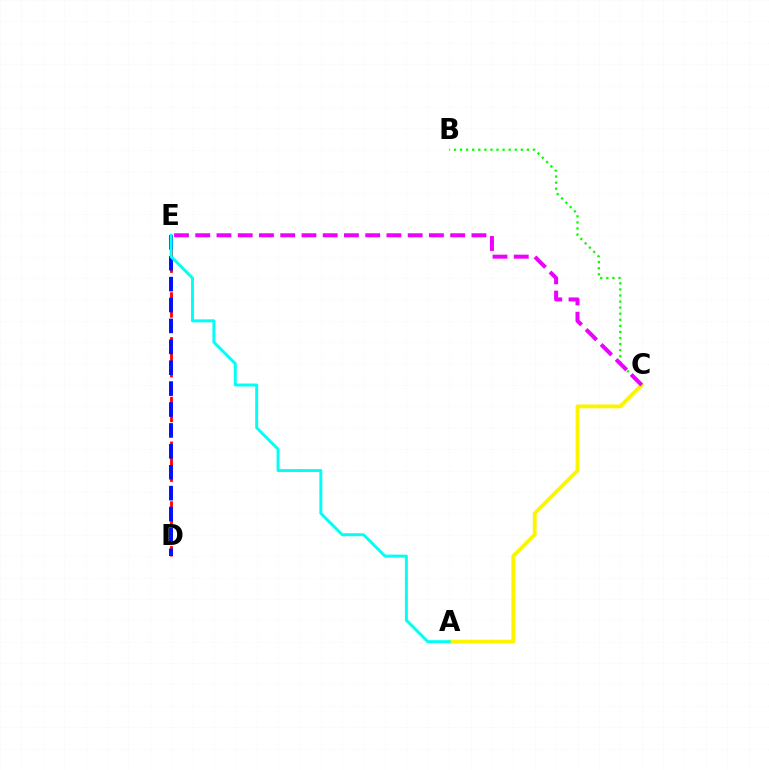{('A', 'C'): [{'color': '#fcf500', 'line_style': 'solid', 'thickness': 2.78}], ('B', 'C'): [{'color': '#08ff00', 'line_style': 'dotted', 'thickness': 1.65}], ('D', 'E'): [{'color': '#ff0000', 'line_style': 'dashed', 'thickness': 2.03}, {'color': '#0010ff', 'line_style': 'dashed', 'thickness': 2.84}], ('A', 'E'): [{'color': '#00fff6', 'line_style': 'solid', 'thickness': 2.13}], ('C', 'E'): [{'color': '#ee00ff', 'line_style': 'dashed', 'thickness': 2.89}]}